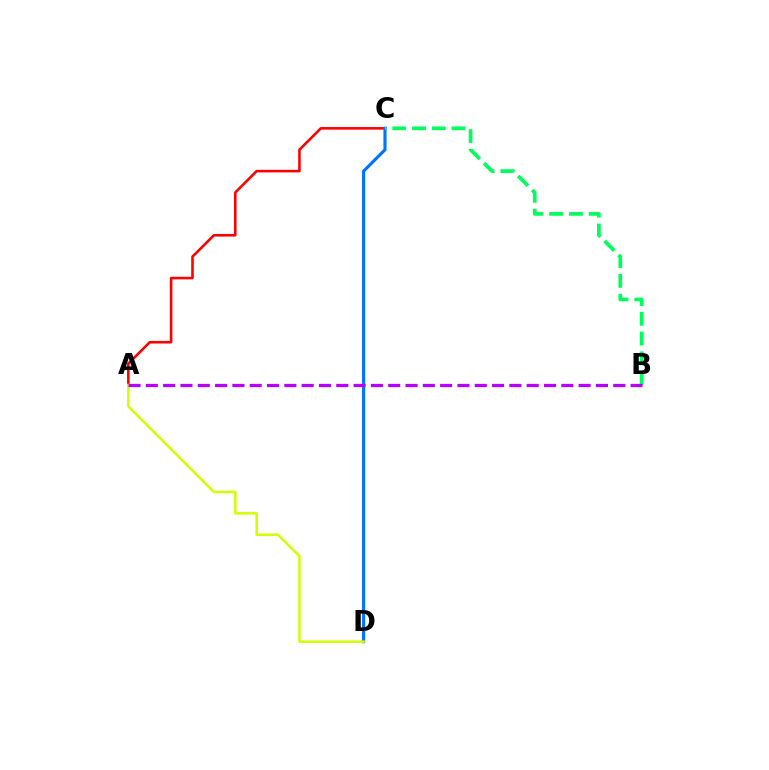{('A', 'C'): [{'color': '#ff0000', 'line_style': 'solid', 'thickness': 1.87}], ('C', 'D'): [{'color': '#0074ff', 'line_style': 'solid', 'thickness': 2.26}], ('B', 'C'): [{'color': '#00ff5c', 'line_style': 'dashed', 'thickness': 2.69}], ('A', 'D'): [{'color': '#d1ff00', 'line_style': 'solid', 'thickness': 1.8}], ('A', 'B'): [{'color': '#b900ff', 'line_style': 'dashed', 'thickness': 2.35}]}